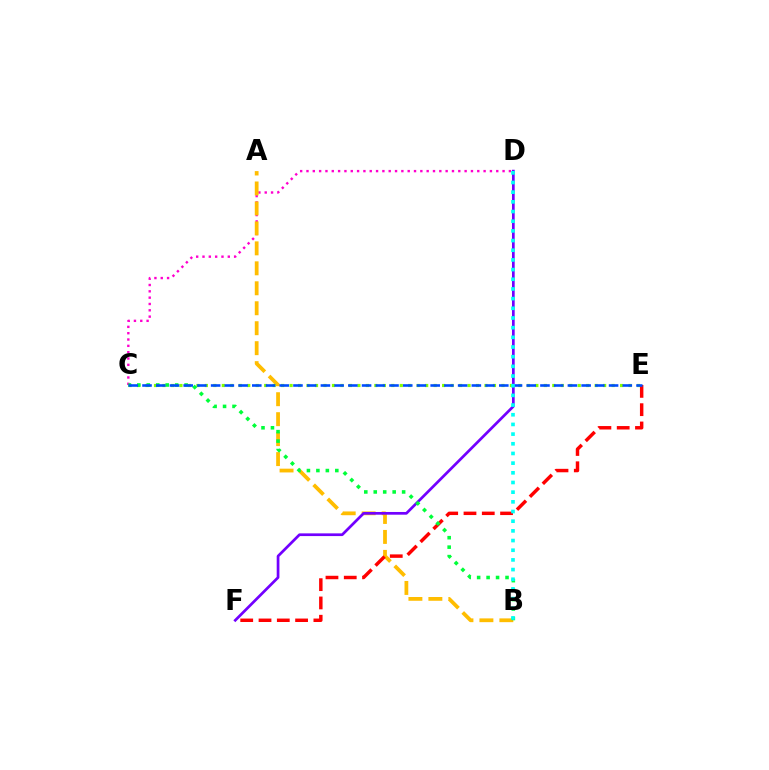{('C', 'D'): [{'color': '#ff00cf', 'line_style': 'dotted', 'thickness': 1.72}], ('A', 'B'): [{'color': '#ffbd00', 'line_style': 'dashed', 'thickness': 2.71}], ('D', 'F'): [{'color': '#7200ff', 'line_style': 'solid', 'thickness': 1.95}], ('E', 'F'): [{'color': '#ff0000', 'line_style': 'dashed', 'thickness': 2.48}], ('C', 'E'): [{'color': '#84ff00', 'line_style': 'dotted', 'thickness': 2.3}, {'color': '#004bff', 'line_style': 'dashed', 'thickness': 1.86}], ('B', 'C'): [{'color': '#00ff39', 'line_style': 'dotted', 'thickness': 2.57}], ('B', 'D'): [{'color': '#00fff6', 'line_style': 'dotted', 'thickness': 2.63}]}